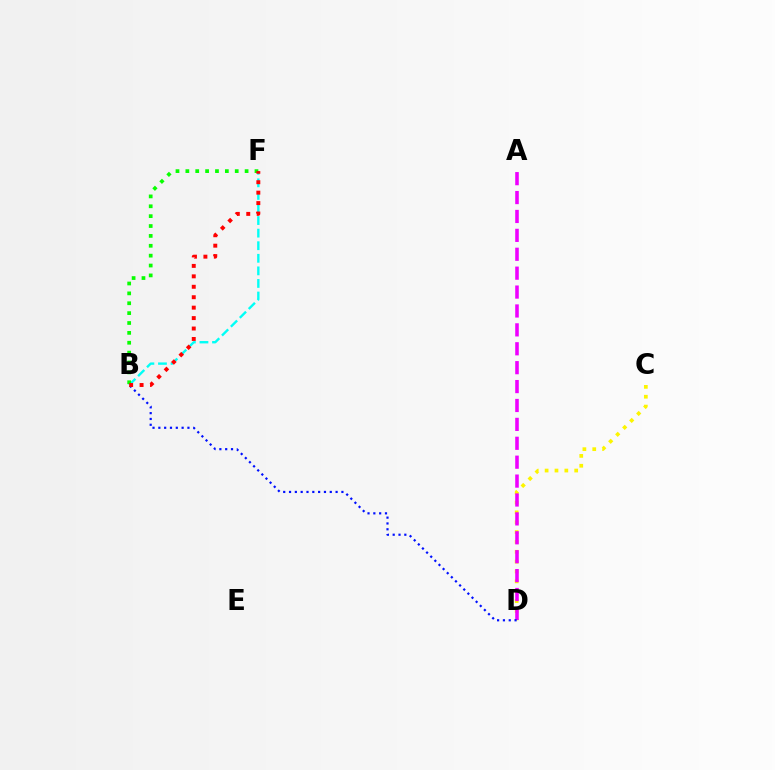{('C', 'D'): [{'color': '#fcf500', 'line_style': 'dotted', 'thickness': 2.68}], ('A', 'D'): [{'color': '#ee00ff', 'line_style': 'dashed', 'thickness': 2.57}], ('B', 'D'): [{'color': '#0010ff', 'line_style': 'dotted', 'thickness': 1.58}], ('B', 'F'): [{'color': '#00fff6', 'line_style': 'dashed', 'thickness': 1.71}, {'color': '#08ff00', 'line_style': 'dotted', 'thickness': 2.68}, {'color': '#ff0000', 'line_style': 'dotted', 'thickness': 2.84}]}